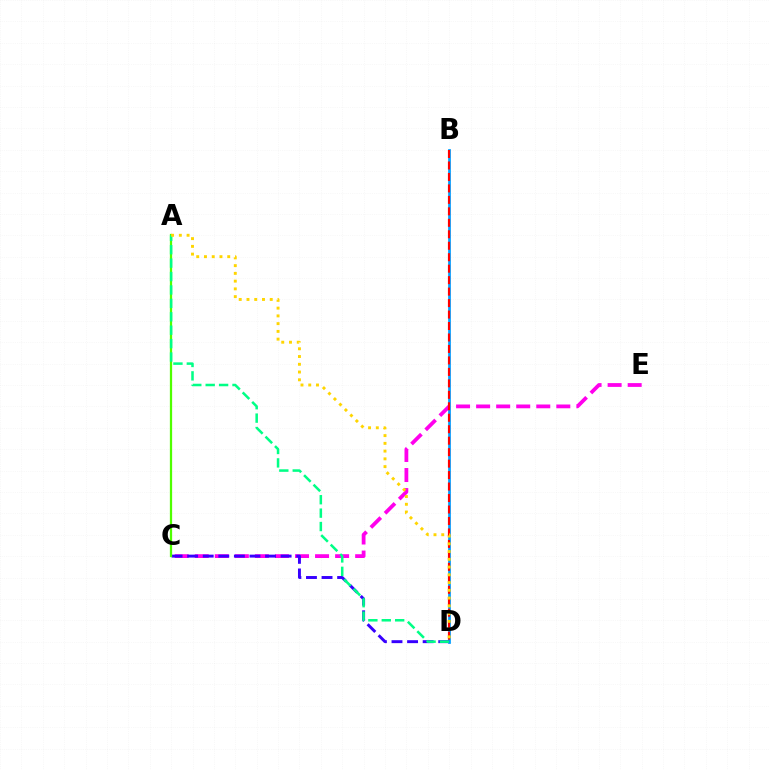{('C', 'E'): [{'color': '#ff00ed', 'line_style': 'dashed', 'thickness': 2.72}], ('B', 'D'): [{'color': '#009eff', 'line_style': 'solid', 'thickness': 1.97}, {'color': '#ff0000', 'line_style': 'dashed', 'thickness': 1.56}], ('C', 'D'): [{'color': '#3700ff', 'line_style': 'dashed', 'thickness': 2.12}], ('A', 'C'): [{'color': '#4fff00', 'line_style': 'solid', 'thickness': 1.63}], ('A', 'D'): [{'color': '#00ff86', 'line_style': 'dashed', 'thickness': 1.82}, {'color': '#ffd500', 'line_style': 'dotted', 'thickness': 2.11}]}